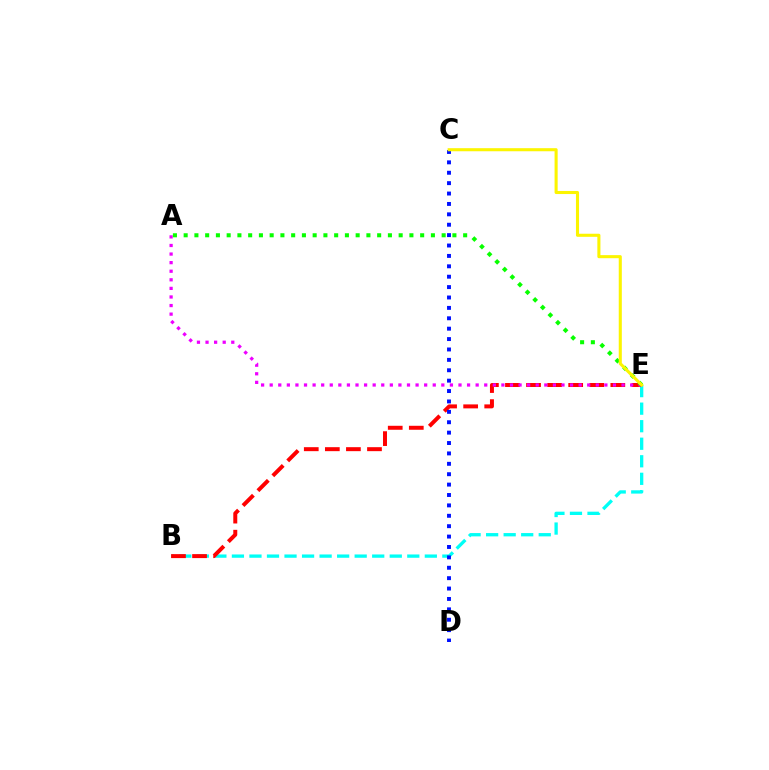{('B', 'E'): [{'color': '#00fff6', 'line_style': 'dashed', 'thickness': 2.38}, {'color': '#ff0000', 'line_style': 'dashed', 'thickness': 2.86}], ('A', 'E'): [{'color': '#ee00ff', 'line_style': 'dotted', 'thickness': 2.33}, {'color': '#08ff00', 'line_style': 'dotted', 'thickness': 2.92}], ('C', 'D'): [{'color': '#0010ff', 'line_style': 'dotted', 'thickness': 2.82}], ('C', 'E'): [{'color': '#fcf500', 'line_style': 'solid', 'thickness': 2.21}]}